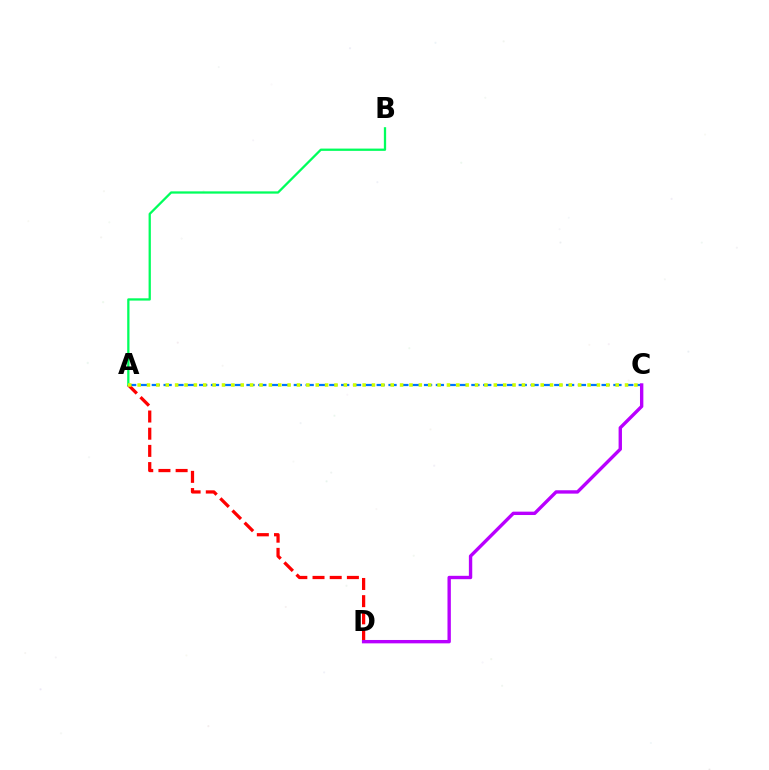{('A', 'B'): [{'color': '#00ff5c', 'line_style': 'solid', 'thickness': 1.64}], ('A', 'C'): [{'color': '#0074ff', 'line_style': 'dashed', 'thickness': 1.61}, {'color': '#d1ff00', 'line_style': 'dotted', 'thickness': 2.55}], ('A', 'D'): [{'color': '#ff0000', 'line_style': 'dashed', 'thickness': 2.33}], ('C', 'D'): [{'color': '#b900ff', 'line_style': 'solid', 'thickness': 2.43}]}